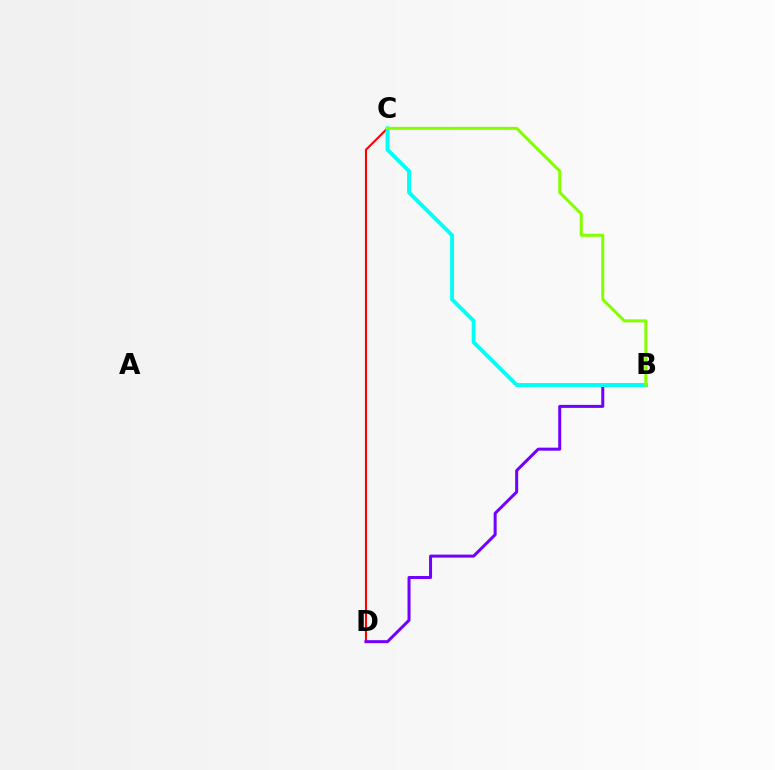{('C', 'D'): [{'color': '#ff0000', 'line_style': 'solid', 'thickness': 1.5}], ('B', 'D'): [{'color': '#7200ff', 'line_style': 'solid', 'thickness': 2.16}], ('B', 'C'): [{'color': '#00fff6', 'line_style': 'solid', 'thickness': 2.8}, {'color': '#84ff00', 'line_style': 'solid', 'thickness': 2.16}]}